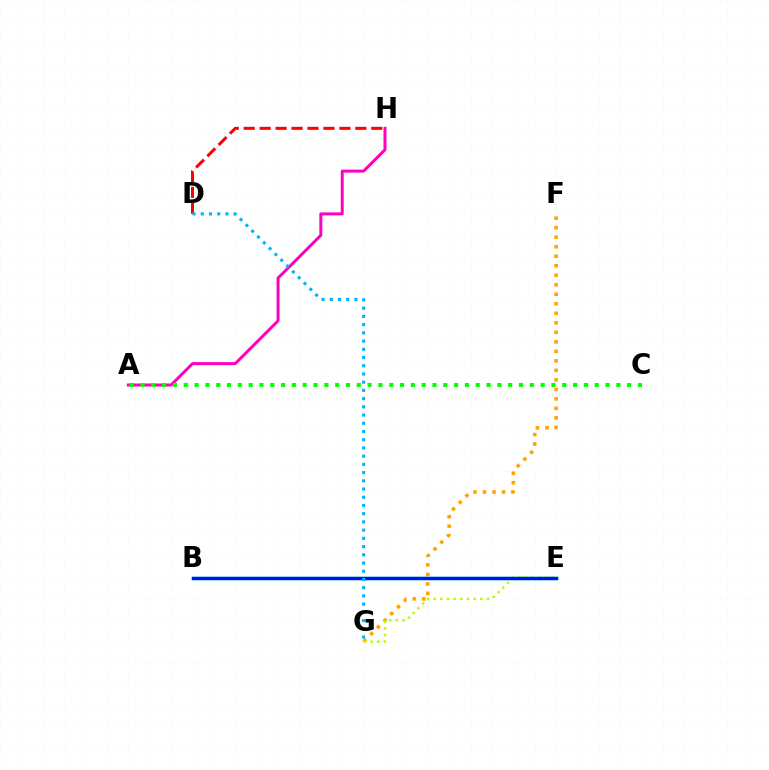{('A', 'H'): [{'color': '#ff00bd', 'line_style': 'solid', 'thickness': 2.15}], ('D', 'H'): [{'color': '#ff0000', 'line_style': 'dashed', 'thickness': 2.17}], ('F', 'G'): [{'color': '#ffa500', 'line_style': 'dotted', 'thickness': 2.58}], ('B', 'E'): [{'color': '#00ff9d', 'line_style': 'solid', 'thickness': 2.48}, {'color': '#9b00ff', 'line_style': 'dotted', 'thickness': 1.95}, {'color': '#0010ff', 'line_style': 'solid', 'thickness': 2.42}], ('E', 'G'): [{'color': '#b3ff00', 'line_style': 'dotted', 'thickness': 1.81}], ('D', 'G'): [{'color': '#00b5ff', 'line_style': 'dotted', 'thickness': 2.23}], ('A', 'C'): [{'color': '#08ff00', 'line_style': 'dotted', 'thickness': 2.94}]}